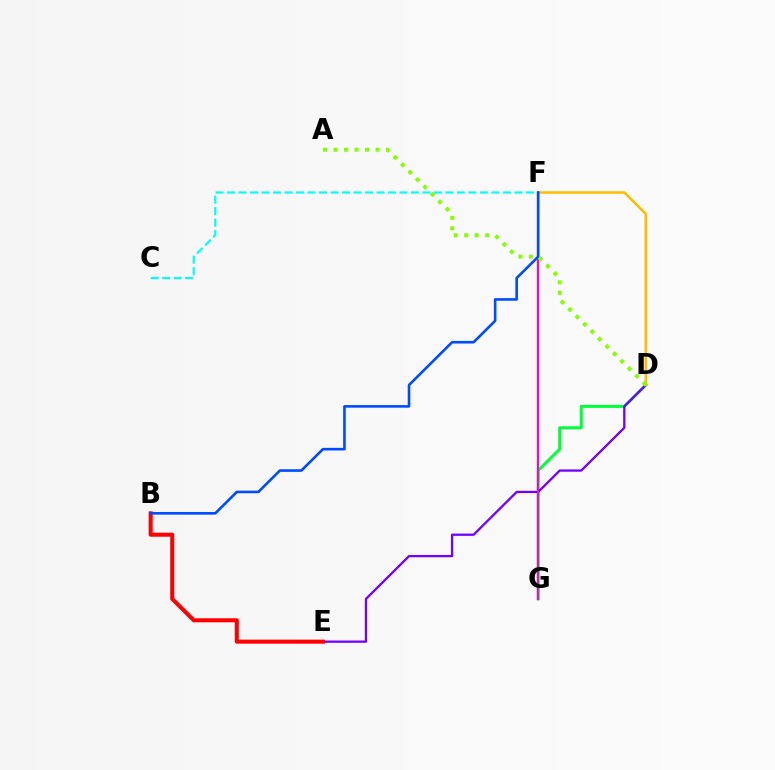{('D', 'G'): [{'color': '#00ff39', 'line_style': 'solid', 'thickness': 2.16}], ('D', 'E'): [{'color': '#7200ff', 'line_style': 'solid', 'thickness': 1.65}], ('B', 'E'): [{'color': '#ff0000', 'line_style': 'solid', 'thickness': 2.89}], ('D', 'F'): [{'color': '#ffbd00', 'line_style': 'solid', 'thickness': 1.82}], ('C', 'F'): [{'color': '#00fff6', 'line_style': 'dashed', 'thickness': 1.56}], ('F', 'G'): [{'color': '#ff00cf', 'line_style': 'solid', 'thickness': 1.56}], ('B', 'F'): [{'color': '#004bff', 'line_style': 'solid', 'thickness': 1.88}], ('A', 'D'): [{'color': '#84ff00', 'line_style': 'dotted', 'thickness': 2.85}]}